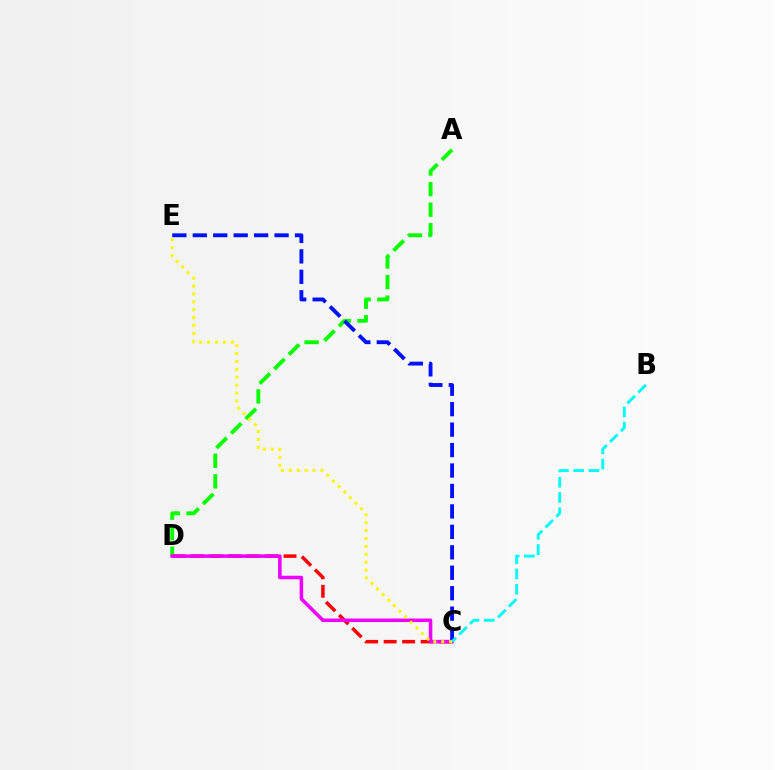{('A', 'D'): [{'color': '#08ff00', 'line_style': 'dashed', 'thickness': 2.8}], ('C', 'D'): [{'color': '#ff0000', 'line_style': 'dashed', 'thickness': 2.51}, {'color': '#ee00ff', 'line_style': 'solid', 'thickness': 2.54}], ('C', 'E'): [{'color': '#0010ff', 'line_style': 'dashed', 'thickness': 2.78}, {'color': '#fcf500', 'line_style': 'dotted', 'thickness': 2.15}], ('B', 'C'): [{'color': '#00fff6', 'line_style': 'dashed', 'thickness': 2.08}]}